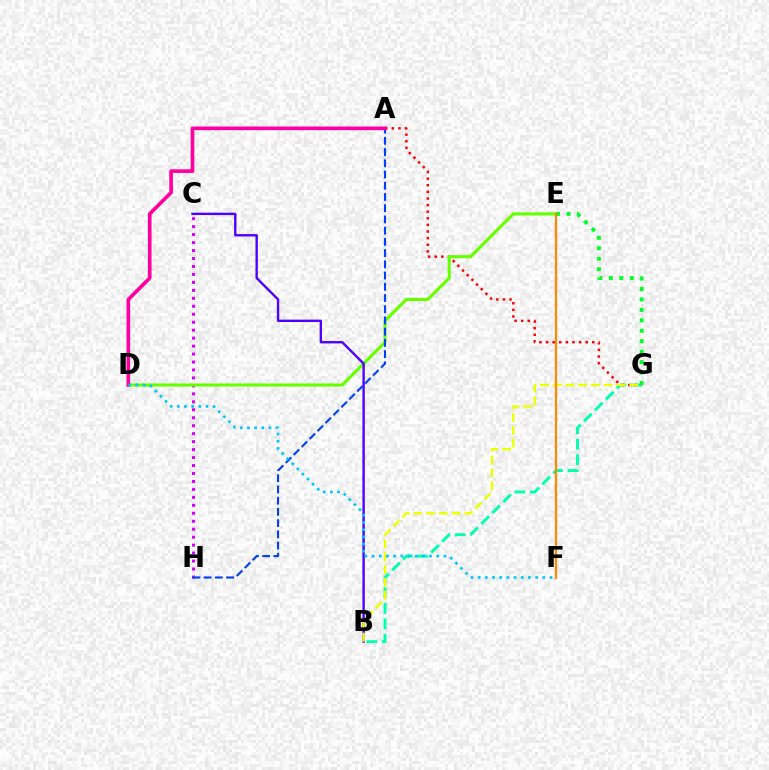{('B', 'G'): [{'color': '#00ffaf', 'line_style': 'dashed', 'thickness': 2.1}, {'color': '#eeff00', 'line_style': 'dashed', 'thickness': 1.73}], ('A', 'G'): [{'color': '#ff0000', 'line_style': 'dotted', 'thickness': 1.8}], ('C', 'H'): [{'color': '#d600ff', 'line_style': 'dotted', 'thickness': 2.16}], ('D', 'E'): [{'color': '#66ff00', 'line_style': 'solid', 'thickness': 2.23}], ('B', 'C'): [{'color': '#4f00ff', 'line_style': 'solid', 'thickness': 1.72}], ('A', 'H'): [{'color': '#003fff', 'line_style': 'dashed', 'thickness': 1.53}], ('A', 'D'): [{'color': '#ff00a0', 'line_style': 'solid', 'thickness': 2.62}], ('E', 'G'): [{'color': '#00ff27', 'line_style': 'dotted', 'thickness': 2.84}], ('E', 'F'): [{'color': '#ff8800', 'line_style': 'solid', 'thickness': 1.59}], ('D', 'F'): [{'color': '#00c7ff', 'line_style': 'dotted', 'thickness': 1.95}]}